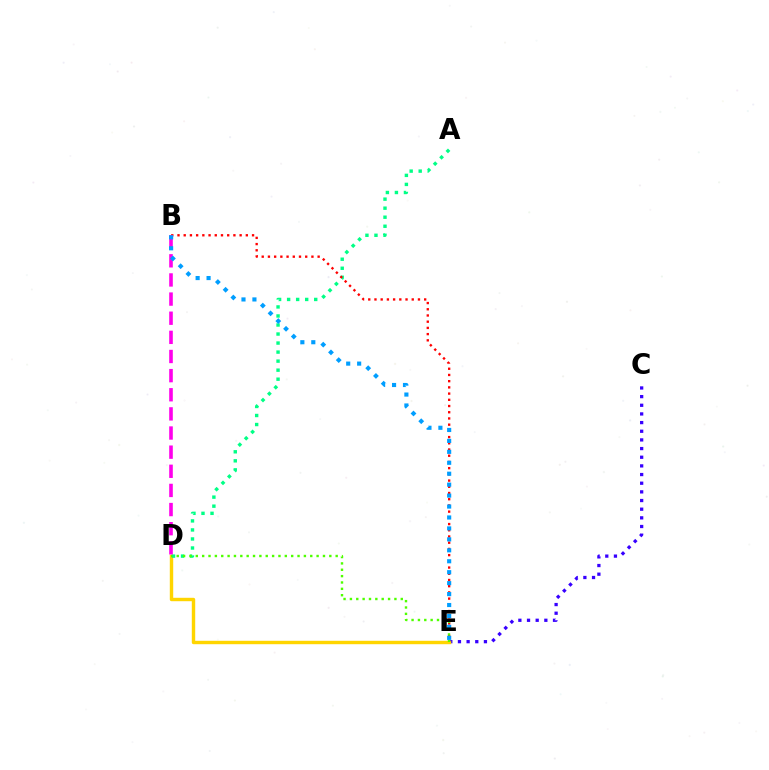{('C', 'E'): [{'color': '#3700ff', 'line_style': 'dotted', 'thickness': 2.35}], ('D', 'E'): [{'color': '#ffd500', 'line_style': 'solid', 'thickness': 2.46}, {'color': '#4fff00', 'line_style': 'dotted', 'thickness': 1.73}], ('A', 'D'): [{'color': '#00ff86', 'line_style': 'dotted', 'thickness': 2.45}], ('B', 'E'): [{'color': '#ff0000', 'line_style': 'dotted', 'thickness': 1.69}, {'color': '#009eff', 'line_style': 'dotted', 'thickness': 2.97}], ('B', 'D'): [{'color': '#ff00ed', 'line_style': 'dashed', 'thickness': 2.6}]}